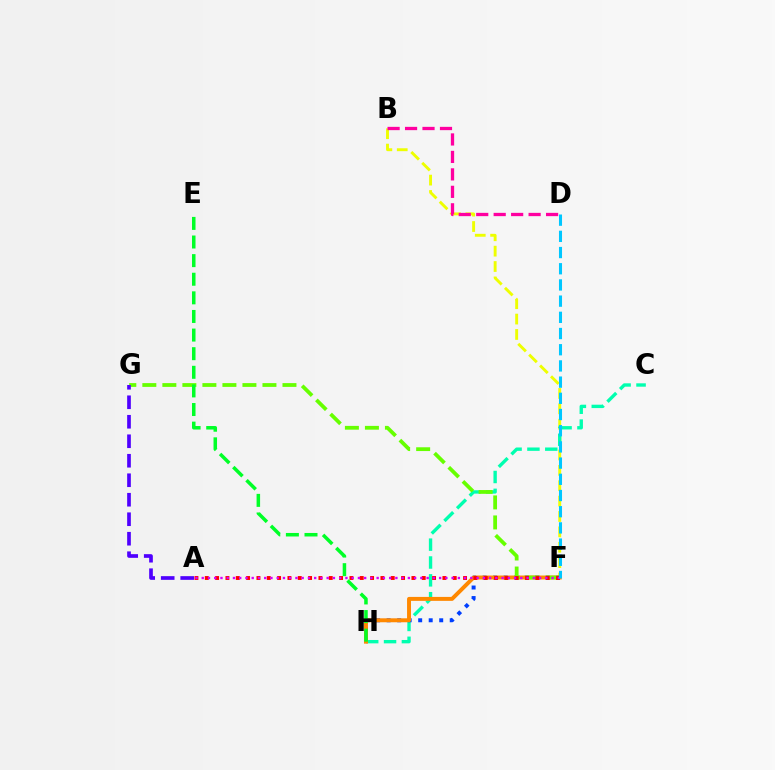{('B', 'F'): [{'color': '#eeff00', 'line_style': 'dashed', 'thickness': 2.09}], ('C', 'H'): [{'color': '#00ffaf', 'line_style': 'dashed', 'thickness': 2.42}], ('F', 'H'): [{'color': '#003fff', 'line_style': 'dotted', 'thickness': 2.86}, {'color': '#ff8800', 'line_style': 'solid', 'thickness': 2.85}], ('B', 'D'): [{'color': '#ff00a0', 'line_style': 'dashed', 'thickness': 2.37}], ('F', 'G'): [{'color': '#66ff00', 'line_style': 'dashed', 'thickness': 2.72}], ('A', 'G'): [{'color': '#4f00ff', 'line_style': 'dashed', 'thickness': 2.65}], ('E', 'H'): [{'color': '#00ff27', 'line_style': 'dashed', 'thickness': 2.53}], ('A', 'F'): [{'color': '#ff0000', 'line_style': 'dotted', 'thickness': 2.81}, {'color': '#d600ff', 'line_style': 'dotted', 'thickness': 1.7}], ('D', 'F'): [{'color': '#00c7ff', 'line_style': 'dashed', 'thickness': 2.2}]}